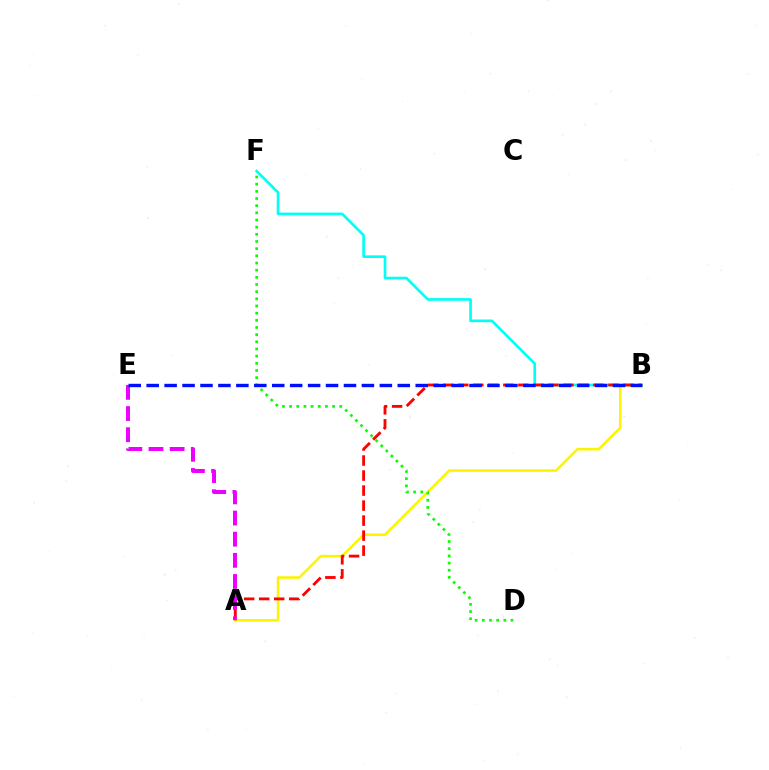{('B', 'F'): [{'color': '#00fff6', 'line_style': 'solid', 'thickness': 1.91}], ('A', 'B'): [{'color': '#fcf500', 'line_style': 'solid', 'thickness': 1.85}, {'color': '#ff0000', 'line_style': 'dashed', 'thickness': 2.04}], ('D', 'F'): [{'color': '#08ff00', 'line_style': 'dotted', 'thickness': 1.95}], ('A', 'E'): [{'color': '#ee00ff', 'line_style': 'dashed', 'thickness': 2.87}], ('B', 'E'): [{'color': '#0010ff', 'line_style': 'dashed', 'thickness': 2.44}]}